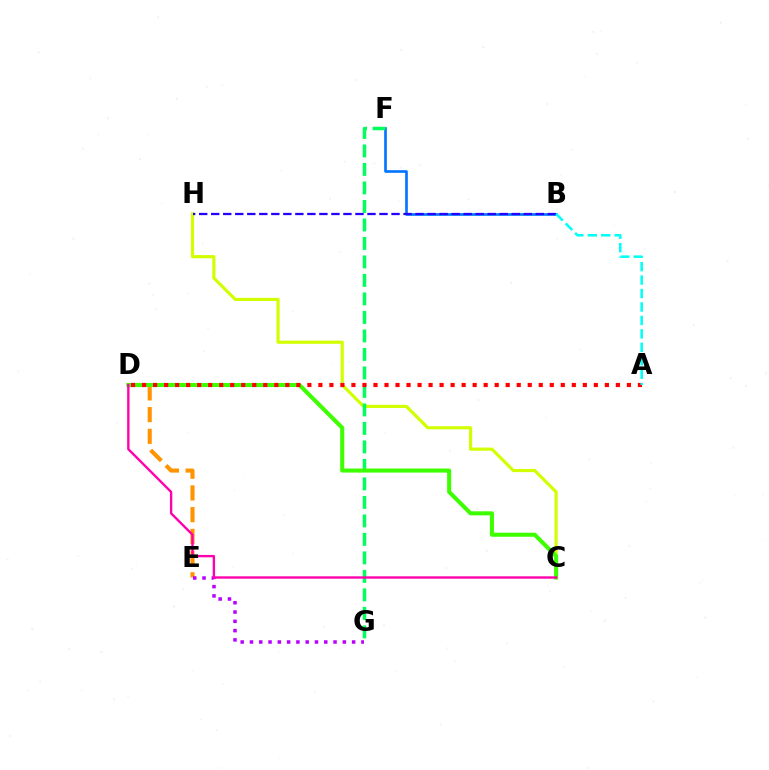{('D', 'E'): [{'color': '#ff9400', 'line_style': 'dashed', 'thickness': 2.95}], ('B', 'F'): [{'color': '#0074ff', 'line_style': 'solid', 'thickness': 1.9}], ('E', 'G'): [{'color': '#b900ff', 'line_style': 'dotted', 'thickness': 2.52}], ('C', 'H'): [{'color': '#d1ff00', 'line_style': 'solid', 'thickness': 2.28}], ('F', 'G'): [{'color': '#00ff5c', 'line_style': 'dashed', 'thickness': 2.51}], ('C', 'D'): [{'color': '#3dff00', 'line_style': 'solid', 'thickness': 2.93}, {'color': '#ff00ac', 'line_style': 'solid', 'thickness': 1.71}], ('A', 'D'): [{'color': '#ff0000', 'line_style': 'dotted', 'thickness': 2.99}], ('B', 'H'): [{'color': '#2500ff', 'line_style': 'dashed', 'thickness': 1.63}], ('A', 'B'): [{'color': '#00fff6', 'line_style': 'dashed', 'thickness': 1.83}]}